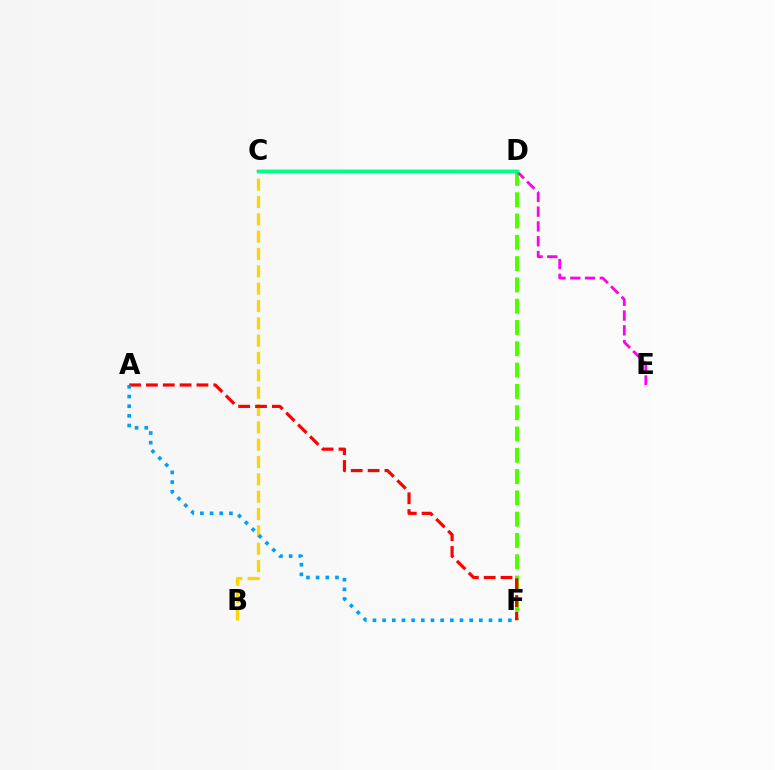{('D', 'F'): [{'color': '#4fff00', 'line_style': 'dashed', 'thickness': 2.89}], ('B', 'C'): [{'color': '#ffd500', 'line_style': 'dashed', 'thickness': 2.36}], ('D', 'E'): [{'color': '#ff00ed', 'line_style': 'dashed', 'thickness': 2.01}], ('A', 'F'): [{'color': '#ff0000', 'line_style': 'dashed', 'thickness': 2.29}, {'color': '#009eff', 'line_style': 'dotted', 'thickness': 2.63}], ('C', 'D'): [{'color': '#3700ff', 'line_style': 'solid', 'thickness': 1.65}, {'color': '#00ff86', 'line_style': 'solid', 'thickness': 2.33}]}